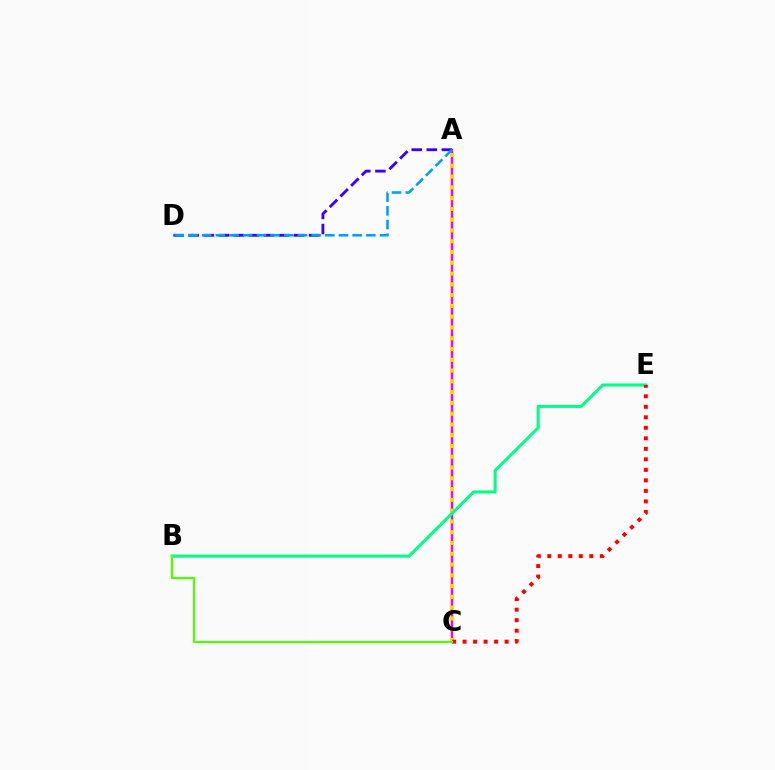{('A', 'C'): [{'color': '#ff00ed', 'line_style': 'solid', 'thickness': 1.75}, {'color': '#ffd500', 'line_style': 'dotted', 'thickness': 2.93}], ('A', 'D'): [{'color': '#3700ff', 'line_style': 'dashed', 'thickness': 2.04}, {'color': '#009eff', 'line_style': 'dashed', 'thickness': 1.86}], ('B', 'E'): [{'color': '#00ff86', 'line_style': 'solid', 'thickness': 2.21}], ('C', 'E'): [{'color': '#ff0000', 'line_style': 'dotted', 'thickness': 2.86}], ('B', 'C'): [{'color': '#4fff00', 'line_style': 'solid', 'thickness': 1.61}]}